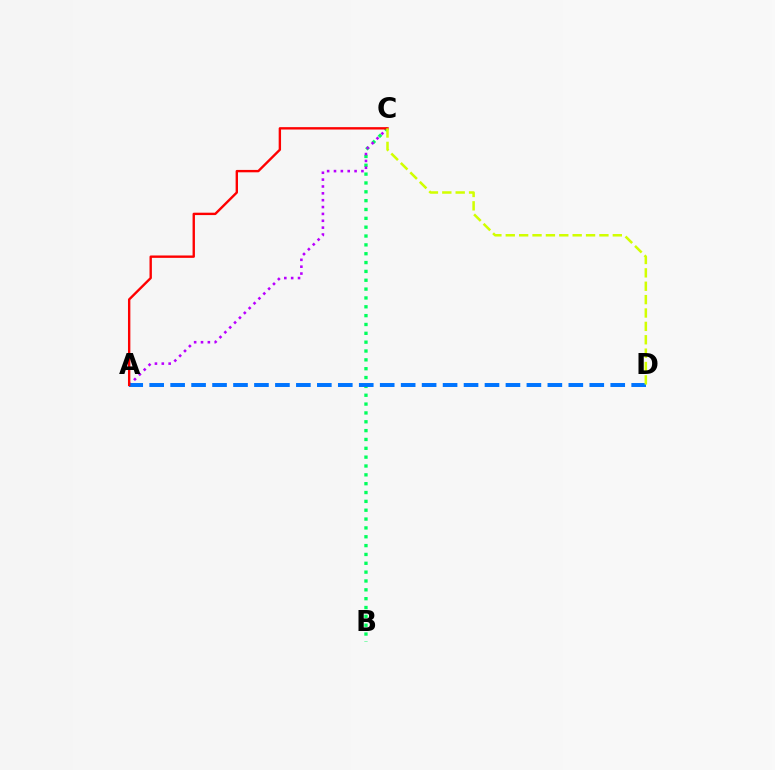{('B', 'C'): [{'color': '#00ff5c', 'line_style': 'dotted', 'thickness': 2.4}], ('A', 'C'): [{'color': '#b900ff', 'line_style': 'dotted', 'thickness': 1.86}, {'color': '#ff0000', 'line_style': 'solid', 'thickness': 1.71}], ('A', 'D'): [{'color': '#0074ff', 'line_style': 'dashed', 'thickness': 2.85}], ('C', 'D'): [{'color': '#d1ff00', 'line_style': 'dashed', 'thickness': 1.82}]}